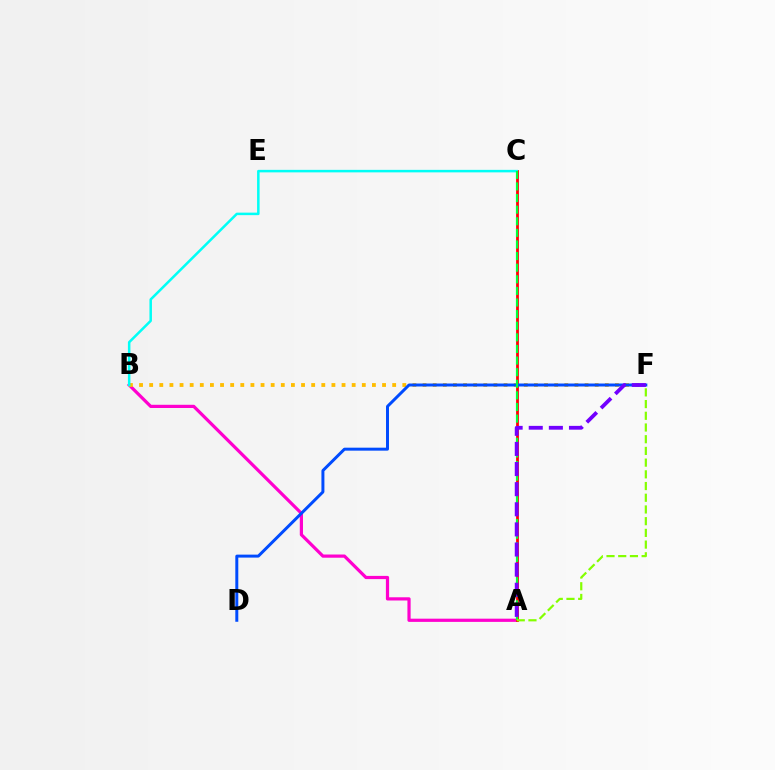{('A', 'B'): [{'color': '#ff00cf', 'line_style': 'solid', 'thickness': 2.31}], ('A', 'C'): [{'color': '#ff0000', 'line_style': 'solid', 'thickness': 2.01}, {'color': '#00ff39', 'line_style': 'dashed', 'thickness': 1.58}], ('B', 'F'): [{'color': '#ffbd00', 'line_style': 'dotted', 'thickness': 2.75}], ('D', 'F'): [{'color': '#004bff', 'line_style': 'solid', 'thickness': 2.14}], ('B', 'C'): [{'color': '#00fff6', 'line_style': 'solid', 'thickness': 1.81}], ('A', 'F'): [{'color': '#84ff00', 'line_style': 'dashed', 'thickness': 1.59}, {'color': '#7200ff', 'line_style': 'dashed', 'thickness': 2.73}]}